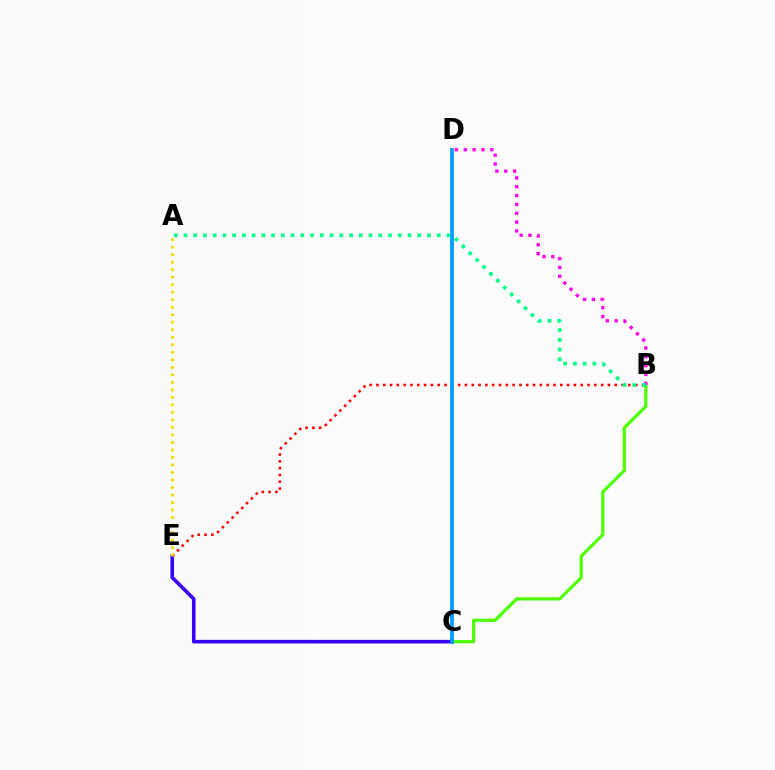{('B', 'C'): [{'color': '#4fff00', 'line_style': 'solid', 'thickness': 2.33}], ('B', 'D'): [{'color': '#ff00ed', 'line_style': 'dotted', 'thickness': 2.4}], ('B', 'E'): [{'color': '#ff0000', 'line_style': 'dotted', 'thickness': 1.85}], ('C', 'E'): [{'color': '#3700ff', 'line_style': 'solid', 'thickness': 2.58}], ('C', 'D'): [{'color': '#009eff', 'line_style': 'solid', 'thickness': 2.72}], ('A', 'B'): [{'color': '#00ff86', 'line_style': 'dotted', 'thickness': 2.65}], ('A', 'E'): [{'color': '#ffd500', 'line_style': 'dotted', 'thickness': 2.04}]}